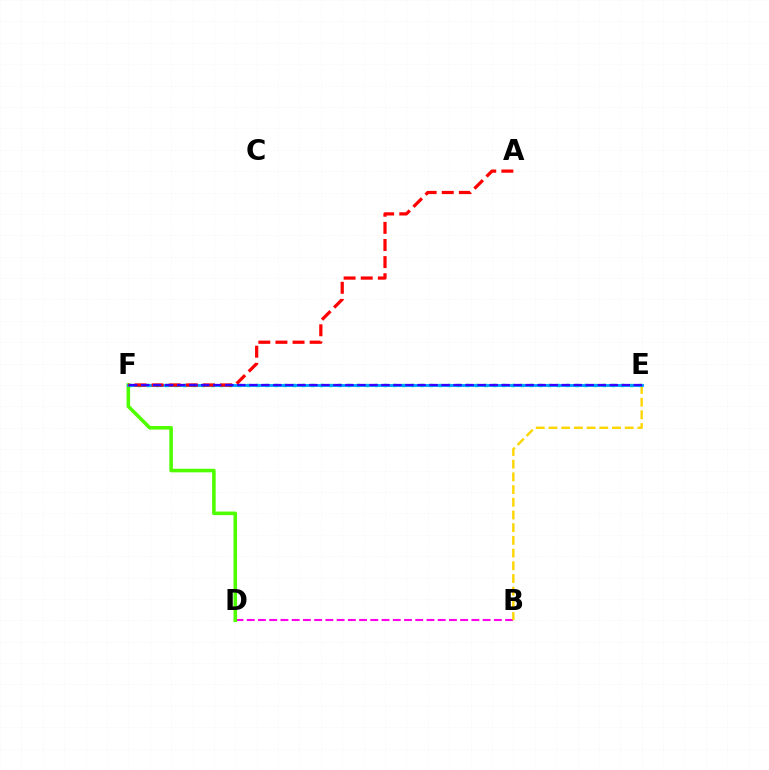{('B', 'D'): [{'color': '#ff00ed', 'line_style': 'dashed', 'thickness': 1.53}], ('E', 'F'): [{'color': '#00ff86', 'line_style': 'dotted', 'thickness': 2.48}, {'color': '#009eff', 'line_style': 'solid', 'thickness': 2.07}, {'color': '#3700ff', 'line_style': 'dashed', 'thickness': 1.63}], ('B', 'E'): [{'color': '#ffd500', 'line_style': 'dashed', 'thickness': 1.73}], ('D', 'F'): [{'color': '#4fff00', 'line_style': 'solid', 'thickness': 2.57}], ('A', 'F'): [{'color': '#ff0000', 'line_style': 'dashed', 'thickness': 2.33}]}